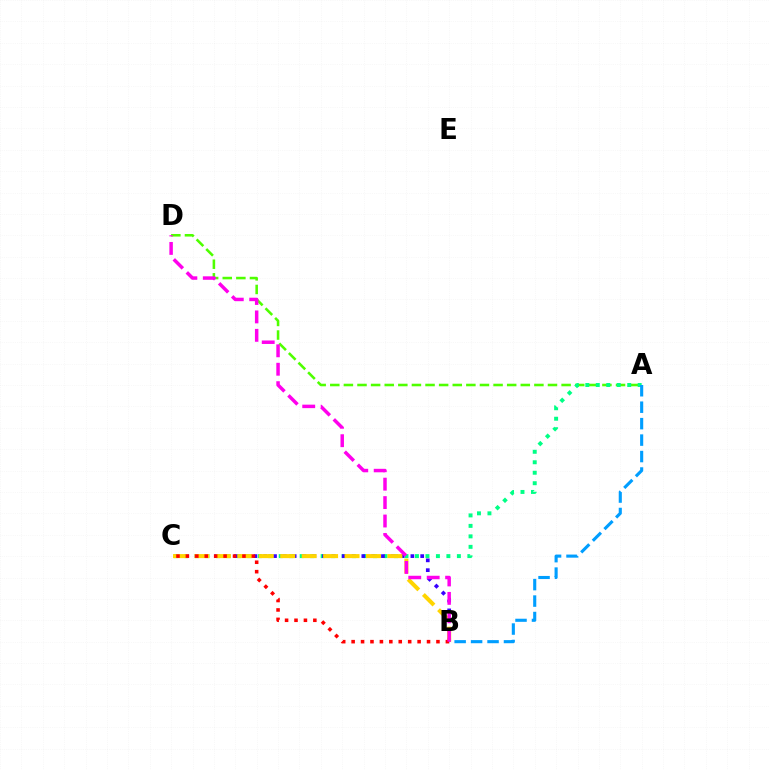{('A', 'D'): [{'color': '#4fff00', 'line_style': 'dashed', 'thickness': 1.85}], ('A', 'C'): [{'color': '#00ff86', 'line_style': 'dotted', 'thickness': 2.85}], ('B', 'C'): [{'color': '#3700ff', 'line_style': 'dotted', 'thickness': 2.67}, {'color': '#ffd500', 'line_style': 'dashed', 'thickness': 2.91}, {'color': '#ff0000', 'line_style': 'dotted', 'thickness': 2.56}], ('A', 'B'): [{'color': '#009eff', 'line_style': 'dashed', 'thickness': 2.24}], ('B', 'D'): [{'color': '#ff00ed', 'line_style': 'dashed', 'thickness': 2.5}]}